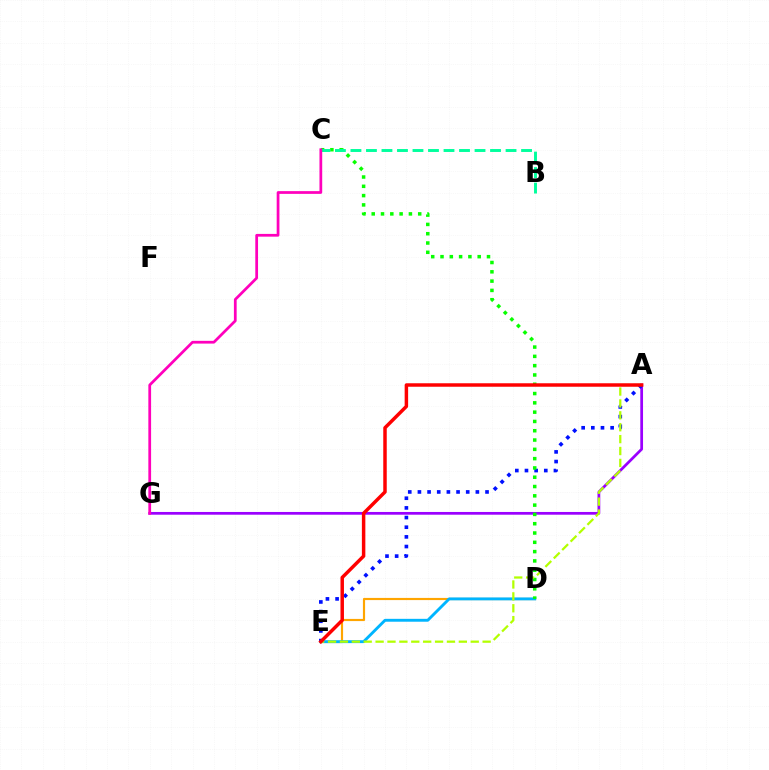{('D', 'E'): [{'color': '#ffa500', 'line_style': 'solid', 'thickness': 1.56}, {'color': '#00b5ff', 'line_style': 'solid', 'thickness': 2.08}], ('A', 'G'): [{'color': '#9b00ff', 'line_style': 'solid', 'thickness': 1.97}], ('A', 'E'): [{'color': '#0010ff', 'line_style': 'dotted', 'thickness': 2.62}, {'color': '#b3ff00', 'line_style': 'dashed', 'thickness': 1.62}, {'color': '#ff0000', 'line_style': 'solid', 'thickness': 2.5}], ('C', 'D'): [{'color': '#08ff00', 'line_style': 'dotted', 'thickness': 2.53}], ('B', 'C'): [{'color': '#00ff9d', 'line_style': 'dashed', 'thickness': 2.11}], ('C', 'G'): [{'color': '#ff00bd', 'line_style': 'solid', 'thickness': 1.98}]}